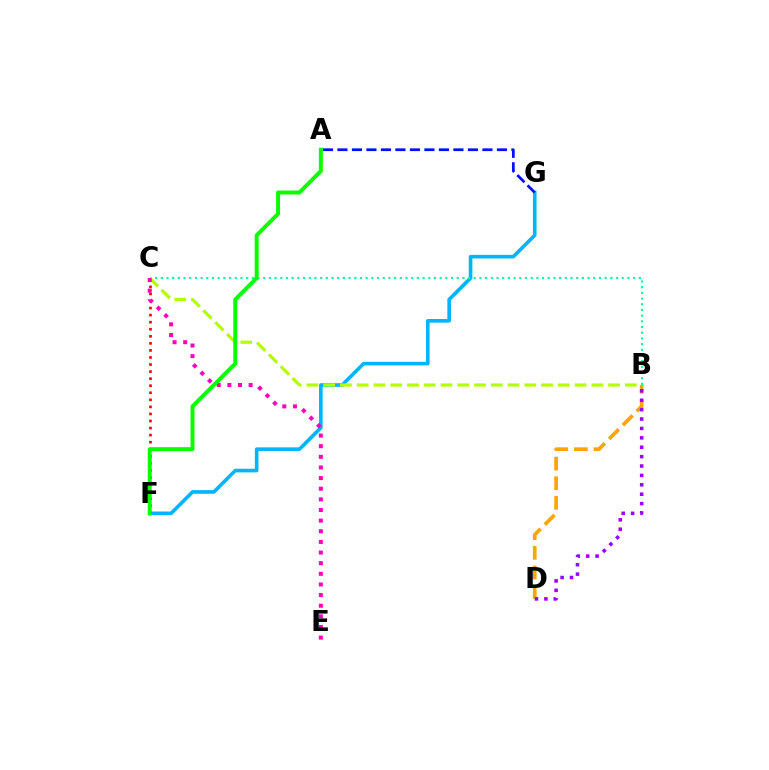{('F', 'G'): [{'color': '#00b5ff', 'line_style': 'solid', 'thickness': 2.61}], ('C', 'F'): [{'color': '#ff0000', 'line_style': 'dotted', 'thickness': 1.92}], ('B', 'C'): [{'color': '#00ff9d', 'line_style': 'dotted', 'thickness': 1.55}, {'color': '#b3ff00', 'line_style': 'dashed', 'thickness': 2.28}], ('C', 'E'): [{'color': '#ff00bd', 'line_style': 'dotted', 'thickness': 2.89}], ('B', 'D'): [{'color': '#ffa500', 'line_style': 'dashed', 'thickness': 2.66}, {'color': '#9b00ff', 'line_style': 'dotted', 'thickness': 2.55}], ('A', 'F'): [{'color': '#08ff00', 'line_style': 'solid', 'thickness': 2.86}], ('A', 'G'): [{'color': '#0010ff', 'line_style': 'dashed', 'thickness': 1.97}]}